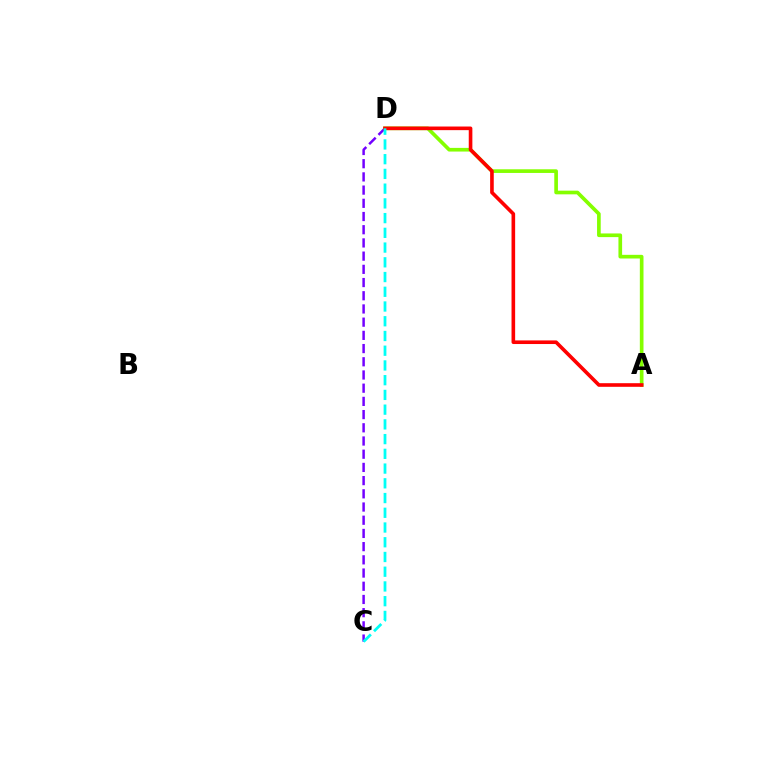{('A', 'D'): [{'color': '#84ff00', 'line_style': 'solid', 'thickness': 2.64}, {'color': '#ff0000', 'line_style': 'solid', 'thickness': 2.61}], ('C', 'D'): [{'color': '#7200ff', 'line_style': 'dashed', 'thickness': 1.79}, {'color': '#00fff6', 'line_style': 'dashed', 'thickness': 2.0}]}